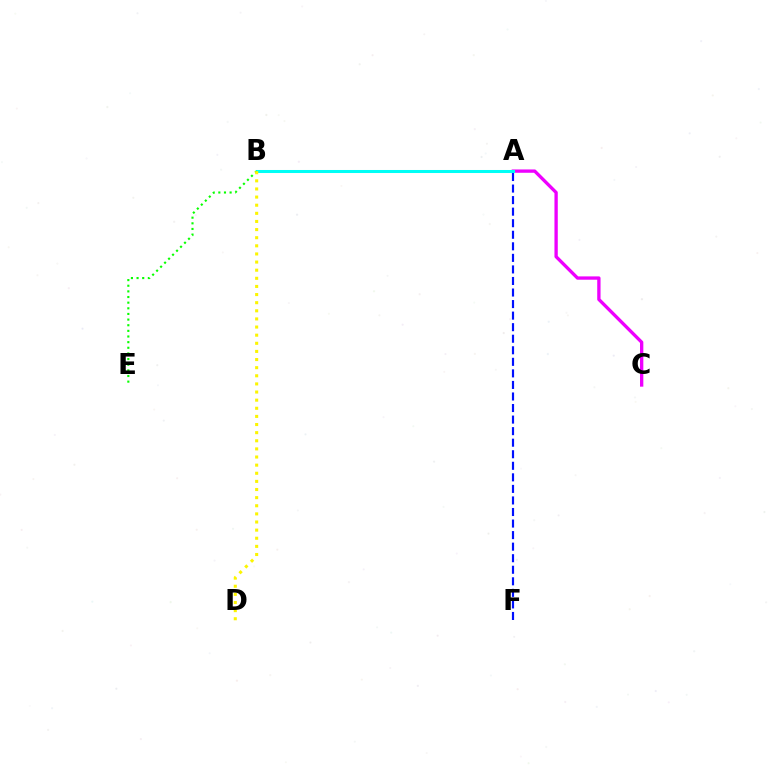{('A', 'C'): [{'color': '#ee00ff', 'line_style': 'solid', 'thickness': 2.39}], ('A', 'B'): [{'color': '#ff0000', 'line_style': 'dotted', 'thickness': 1.87}, {'color': '#00fff6', 'line_style': 'solid', 'thickness': 2.18}], ('B', 'E'): [{'color': '#08ff00', 'line_style': 'dotted', 'thickness': 1.53}], ('B', 'D'): [{'color': '#fcf500', 'line_style': 'dotted', 'thickness': 2.21}], ('A', 'F'): [{'color': '#0010ff', 'line_style': 'dashed', 'thickness': 1.57}]}